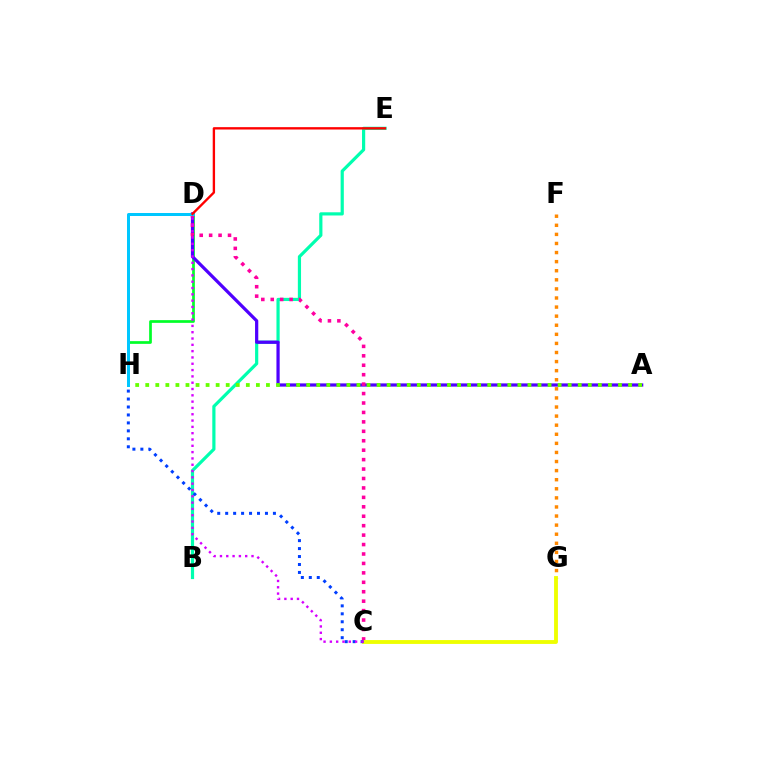{('D', 'H'): [{'color': '#00ff27', 'line_style': 'solid', 'thickness': 1.95}, {'color': '#00c7ff', 'line_style': 'solid', 'thickness': 2.16}], ('F', 'G'): [{'color': '#ff8800', 'line_style': 'dotted', 'thickness': 2.47}], ('B', 'E'): [{'color': '#00ffaf', 'line_style': 'solid', 'thickness': 2.3}], ('A', 'D'): [{'color': '#4f00ff', 'line_style': 'solid', 'thickness': 2.32}], ('C', 'D'): [{'color': '#ff00a0', 'line_style': 'dotted', 'thickness': 2.56}, {'color': '#d600ff', 'line_style': 'dotted', 'thickness': 1.71}], ('C', 'G'): [{'color': '#eeff00', 'line_style': 'solid', 'thickness': 2.78}], ('C', 'H'): [{'color': '#003fff', 'line_style': 'dotted', 'thickness': 2.16}], ('A', 'H'): [{'color': '#66ff00', 'line_style': 'dotted', 'thickness': 2.73}], ('D', 'E'): [{'color': '#ff0000', 'line_style': 'solid', 'thickness': 1.7}]}